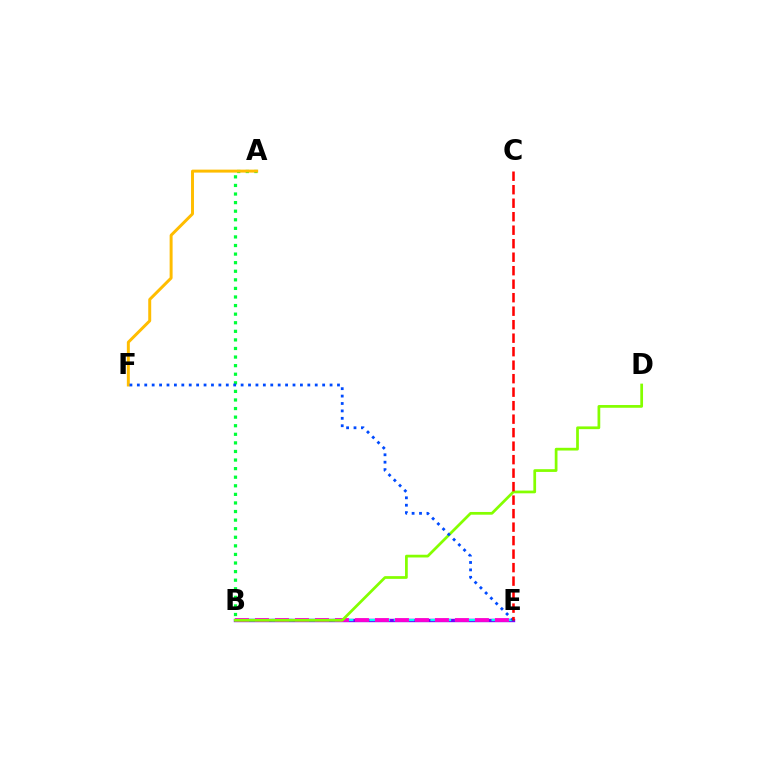{('B', 'E'): [{'color': '#7200ff', 'line_style': 'solid', 'thickness': 2.44}, {'color': '#00fff6', 'line_style': 'dashed', 'thickness': 1.66}, {'color': '#ff00cf', 'line_style': 'dashed', 'thickness': 2.72}], ('A', 'B'): [{'color': '#00ff39', 'line_style': 'dotted', 'thickness': 2.33}], ('B', 'D'): [{'color': '#84ff00', 'line_style': 'solid', 'thickness': 1.97}], ('A', 'F'): [{'color': '#ffbd00', 'line_style': 'solid', 'thickness': 2.13}], ('E', 'F'): [{'color': '#004bff', 'line_style': 'dotted', 'thickness': 2.01}], ('C', 'E'): [{'color': '#ff0000', 'line_style': 'dashed', 'thickness': 1.83}]}